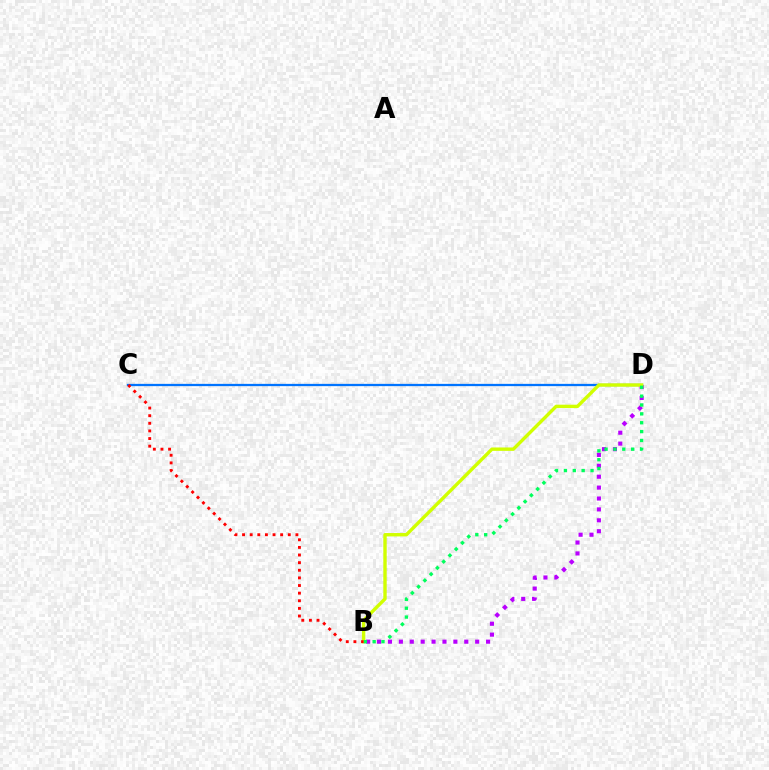{('C', 'D'): [{'color': '#0074ff', 'line_style': 'solid', 'thickness': 1.64}], ('B', 'D'): [{'color': '#b900ff', 'line_style': 'dotted', 'thickness': 2.96}, {'color': '#d1ff00', 'line_style': 'solid', 'thickness': 2.44}, {'color': '#00ff5c', 'line_style': 'dotted', 'thickness': 2.41}], ('B', 'C'): [{'color': '#ff0000', 'line_style': 'dotted', 'thickness': 2.07}]}